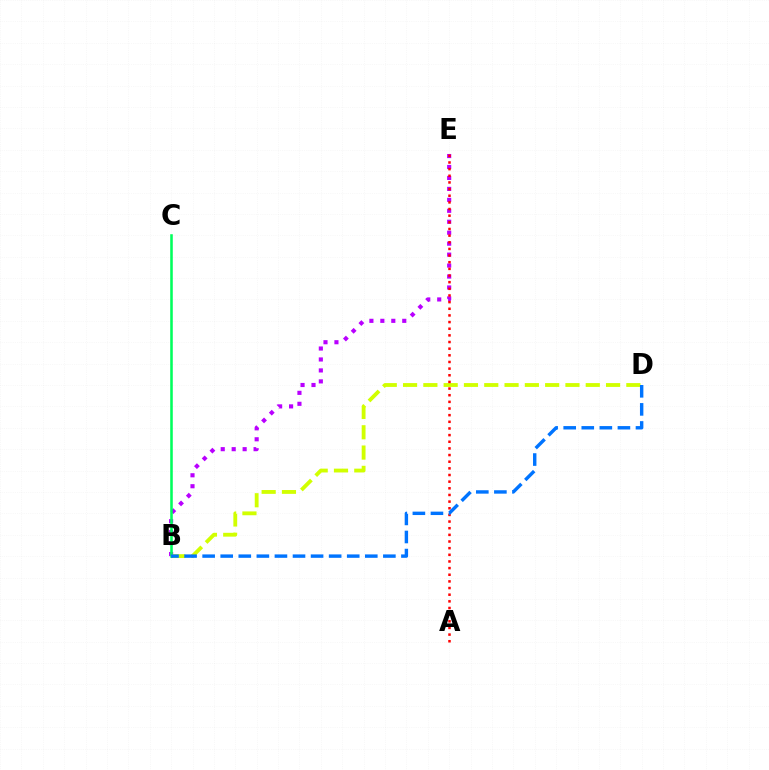{('B', 'E'): [{'color': '#b900ff', 'line_style': 'dotted', 'thickness': 2.98}], ('B', 'D'): [{'color': '#d1ff00', 'line_style': 'dashed', 'thickness': 2.76}, {'color': '#0074ff', 'line_style': 'dashed', 'thickness': 2.46}], ('B', 'C'): [{'color': '#00ff5c', 'line_style': 'solid', 'thickness': 1.84}], ('A', 'E'): [{'color': '#ff0000', 'line_style': 'dotted', 'thickness': 1.81}]}